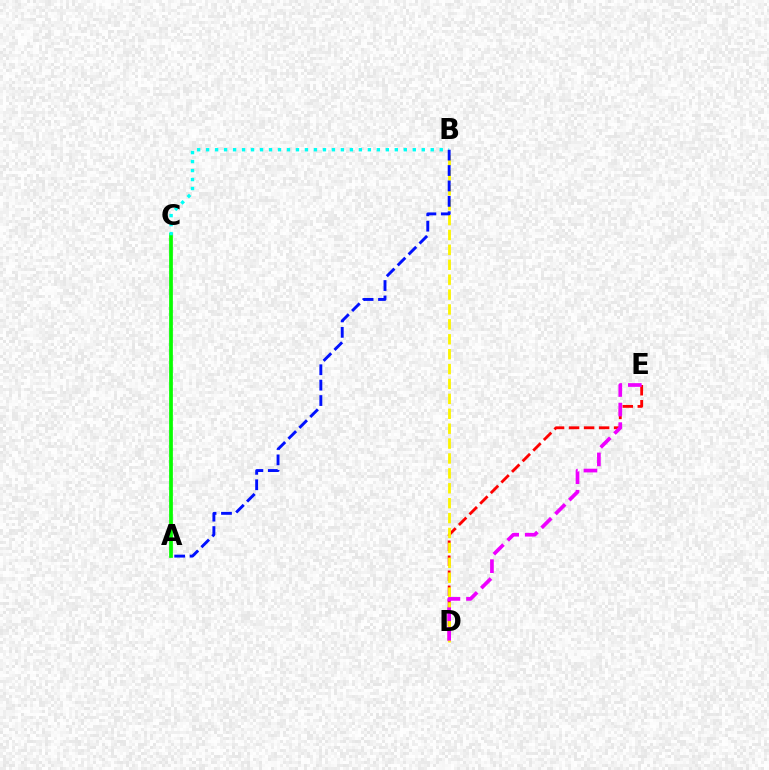{('D', 'E'): [{'color': '#ff0000', 'line_style': 'dashed', 'thickness': 2.04}, {'color': '#ee00ff', 'line_style': 'dashed', 'thickness': 2.66}], ('B', 'D'): [{'color': '#fcf500', 'line_style': 'dashed', 'thickness': 2.02}], ('A', 'C'): [{'color': '#08ff00', 'line_style': 'solid', 'thickness': 2.69}], ('B', 'C'): [{'color': '#00fff6', 'line_style': 'dotted', 'thickness': 2.44}], ('A', 'B'): [{'color': '#0010ff', 'line_style': 'dashed', 'thickness': 2.09}]}